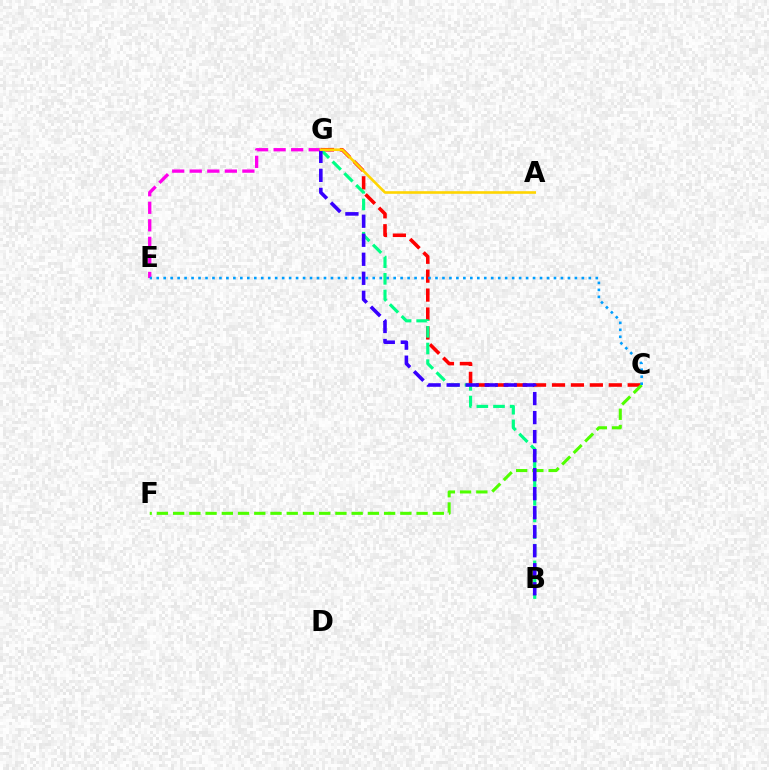{('C', 'G'): [{'color': '#ff0000', 'line_style': 'dashed', 'thickness': 2.57}], ('C', 'F'): [{'color': '#4fff00', 'line_style': 'dashed', 'thickness': 2.2}], ('B', 'G'): [{'color': '#00ff86', 'line_style': 'dashed', 'thickness': 2.26}, {'color': '#3700ff', 'line_style': 'dashed', 'thickness': 2.58}], ('E', 'G'): [{'color': '#ff00ed', 'line_style': 'dashed', 'thickness': 2.38}], ('A', 'G'): [{'color': '#ffd500', 'line_style': 'solid', 'thickness': 1.88}], ('C', 'E'): [{'color': '#009eff', 'line_style': 'dotted', 'thickness': 1.89}]}